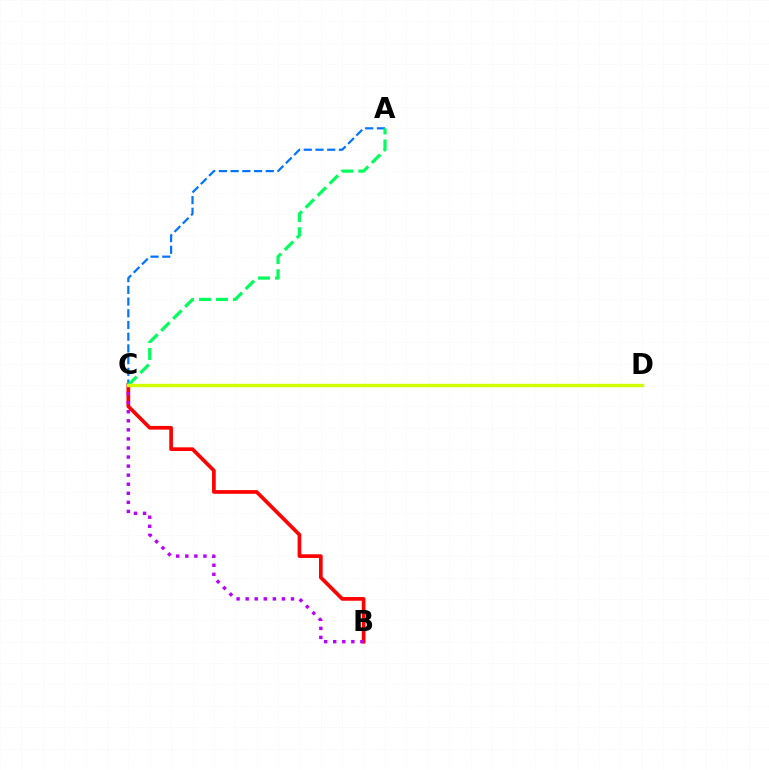{('B', 'C'): [{'color': '#ff0000', 'line_style': 'solid', 'thickness': 2.65}, {'color': '#b900ff', 'line_style': 'dotted', 'thickness': 2.46}], ('A', 'C'): [{'color': '#0074ff', 'line_style': 'dashed', 'thickness': 1.59}, {'color': '#00ff5c', 'line_style': 'dashed', 'thickness': 2.3}], ('C', 'D'): [{'color': '#d1ff00', 'line_style': 'solid', 'thickness': 2.43}]}